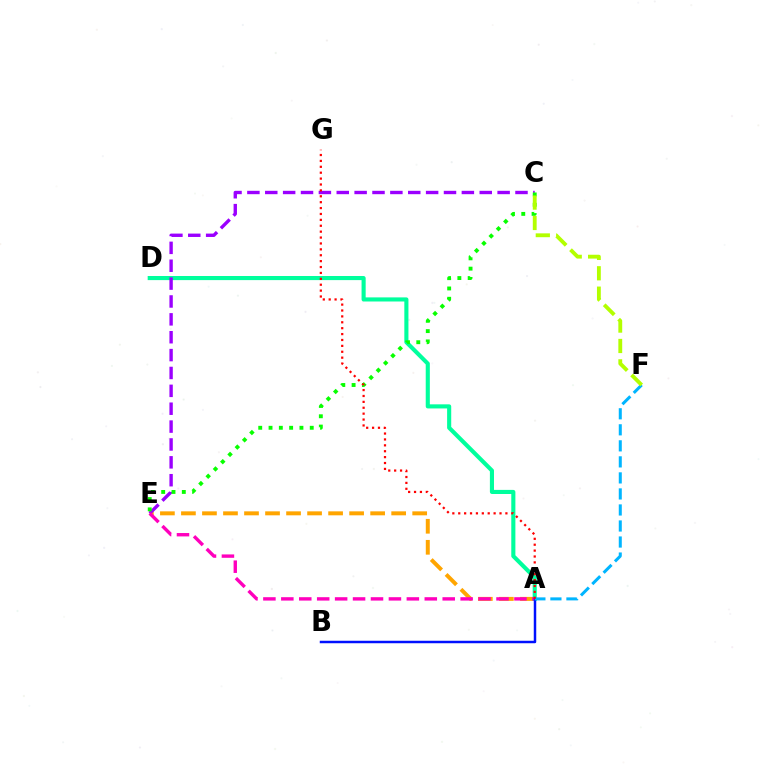{('A', 'E'): [{'color': '#ffa500', 'line_style': 'dashed', 'thickness': 2.86}, {'color': '#ff00bd', 'line_style': 'dashed', 'thickness': 2.44}], ('A', 'D'): [{'color': '#00ff9d', 'line_style': 'solid', 'thickness': 2.95}], ('C', 'E'): [{'color': '#9b00ff', 'line_style': 'dashed', 'thickness': 2.43}, {'color': '#08ff00', 'line_style': 'dotted', 'thickness': 2.8}], ('A', 'B'): [{'color': '#0010ff', 'line_style': 'solid', 'thickness': 1.78}], ('A', 'F'): [{'color': '#00b5ff', 'line_style': 'dashed', 'thickness': 2.18}], ('C', 'F'): [{'color': '#b3ff00', 'line_style': 'dashed', 'thickness': 2.77}], ('A', 'G'): [{'color': '#ff0000', 'line_style': 'dotted', 'thickness': 1.6}]}